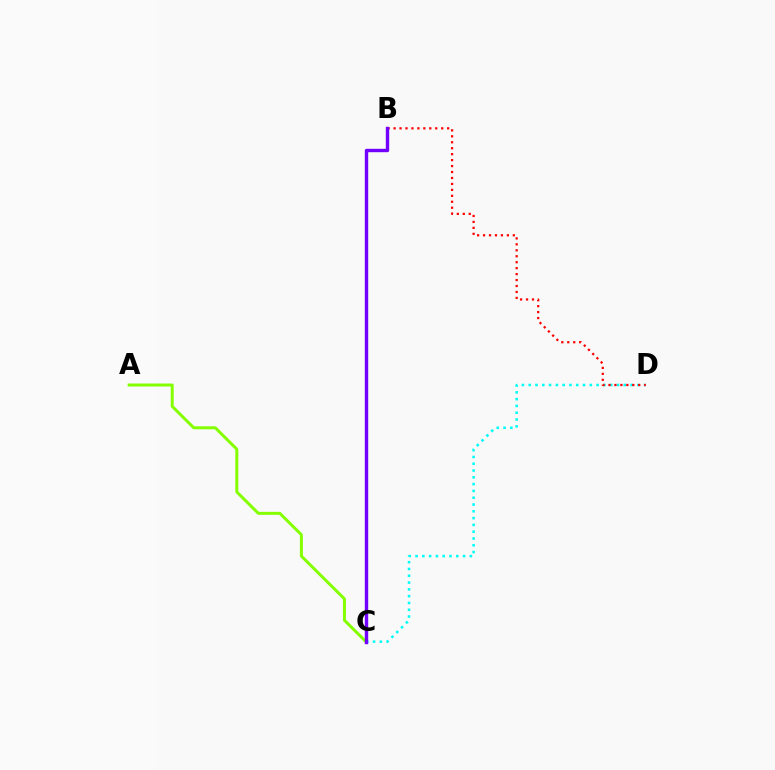{('A', 'C'): [{'color': '#84ff00', 'line_style': 'solid', 'thickness': 2.15}], ('C', 'D'): [{'color': '#00fff6', 'line_style': 'dotted', 'thickness': 1.85}], ('B', 'D'): [{'color': '#ff0000', 'line_style': 'dotted', 'thickness': 1.62}], ('B', 'C'): [{'color': '#7200ff', 'line_style': 'solid', 'thickness': 2.44}]}